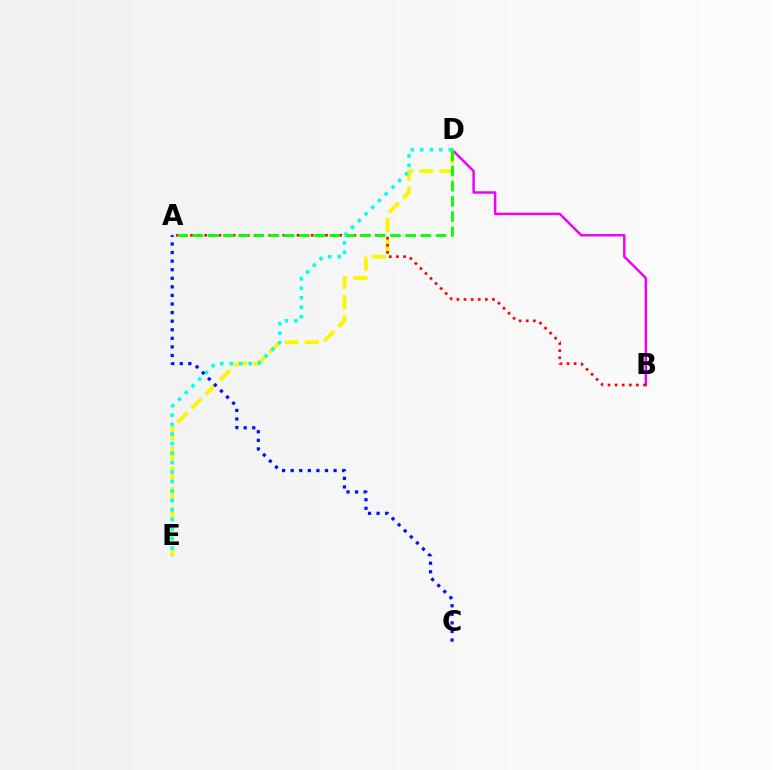{('B', 'D'): [{'color': '#ee00ff', 'line_style': 'solid', 'thickness': 1.76}], ('D', 'E'): [{'color': '#fcf500', 'line_style': 'dashed', 'thickness': 2.72}, {'color': '#00fff6', 'line_style': 'dotted', 'thickness': 2.58}], ('A', 'B'): [{'color': '#ff0000', 'line_style': 'dotted', 'thickness': 1.93}], ('A', 'D'): [{'color': '#08ff00', 'line_style': 'dashed', 'thickness': 2.06}], ('A', 'C'): [{'color': '#0010ff', 'line_style': 'dotted', 'thickness': 2.33}]}